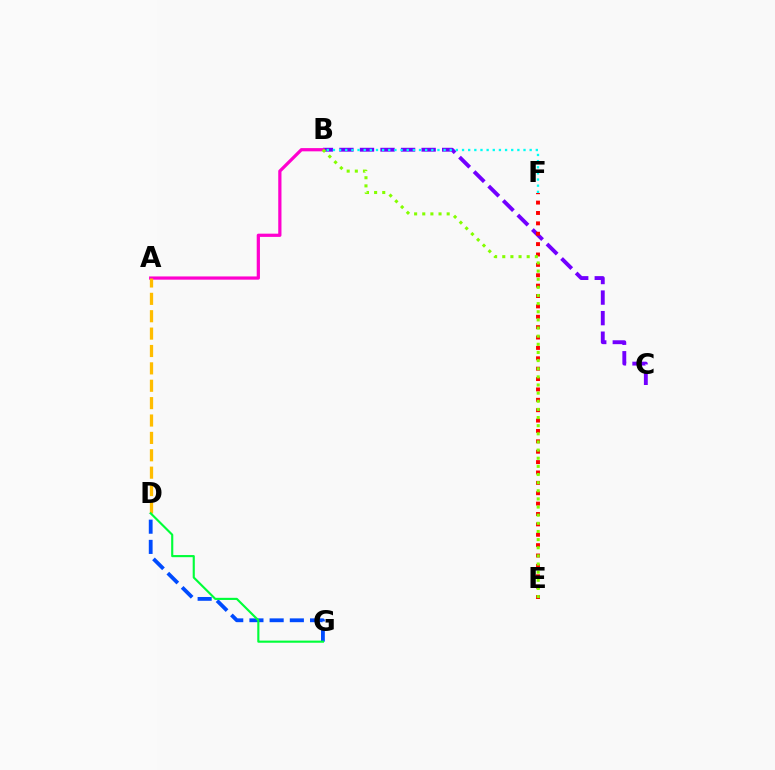{('B', 'C'): [{'color': '#7200ff', 'line_style': 'dashed', 'thickness': 2.79}], ('D', 'G'): [{'color': '#004bff', 'line_style': 'dashed', 'thickness': 2.74}, {'color': '#00ff39', 'line_style': 'solid', 'thickness': 1.54}], ('E', 'F'): [{'color': '#ff0000', 'line_style': 'dotted', 'thickness': 2.82}], ('B', 'F'): [{'color': '#00fff6', 'line_style': 'dotted', 'thickness': 1.67}], ('A', 'B'): [{'color': '#ff00cf', 'line_style': 'solid', 'thickness': 2.32}], ('A', 'D'): [{'color': '#ffbd00', 'line_style': 'dashed', 'thickness': 2.36}], ('B', 'E'): [{'color': '#84ff00', 'line_style': 'dotted', 'thickness': 2.21}]}